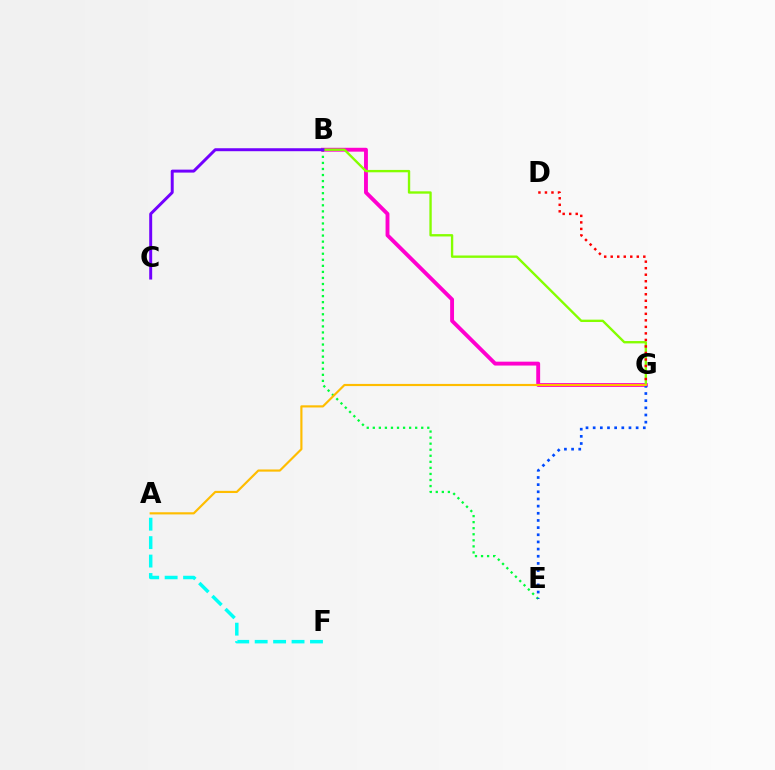{('B', 'E'): [{'color': '#00ff39', 'line_style': 'dotted', 'thickness': 1.64}], ('B', 'G'): [{'color': '#ff00cf', 'line_style': 'solid', 'thickness': 2.79}, {'color': '#84ff00', 'line_style': 'solid', 'thickness': 1.7}], ('A', 'F'): [{'color': '#00fff6', 'line_style': 'dashed', 'thickness': 2.5}], ('E', 'G'): [{'color': '#004bff', 'line_style': 'dotted', 'thickness': 1.95}], ('B', 'C'): [{'color': '#7200ff', 'line_style': 'solid', 'thickness': 2.13}], ('D', 'G'): [{'color': '#ff0000', 'line_style': 'dotted', 'thickness': 1.77}], ('A', 'G'): [{'color': '#ffbd00', 'line_style': 'solid', 'thickness': 1.56}]}